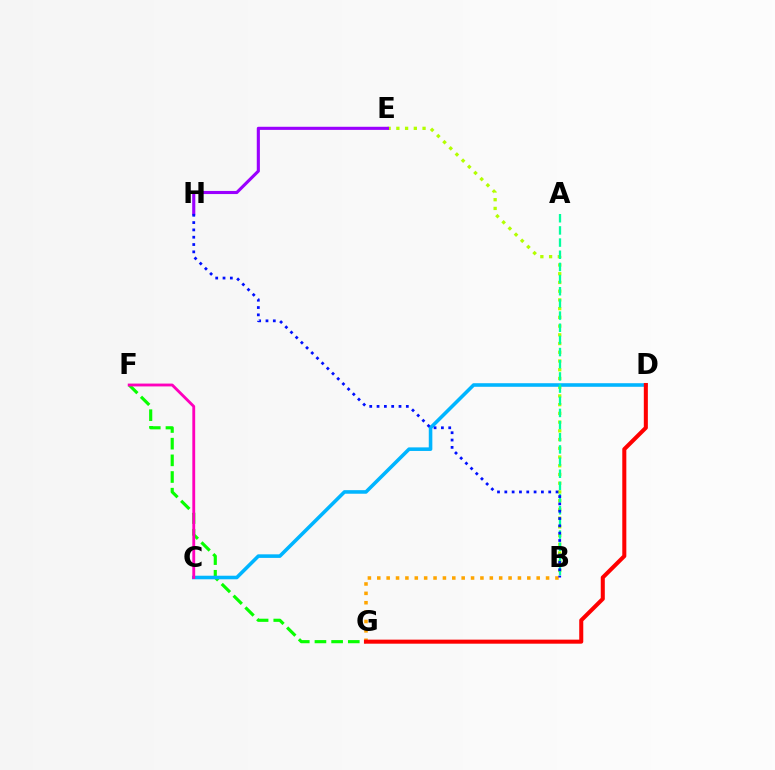{('F', 'G'): [{'color': '#08ff00', 'line_style': 'dashed', 'thickness': 2.26}], ('B', 'E'): [{'color': '#b3ff00', 'line_style': 'dotted', 'thickness': 2.37}], ('B', 'G'): [{'color': '#ffa500', 'line_style': 'dotted', 'thickness': 2.55}], ('C', 'D'): [{'color': '#00b5ff', 'line_style': 'solid', 'thickness': 2.57}], ('E', 'H'): [{'color': '#9b00ff', 'line_style': 'solid', 'thickness': 2.24}], ('A', 'B'): [{'color': '#00ff9d', 'line_style': 'dashed', 'thickness': 1.65}], ('C', 'F'): [{'color': '#ff00bd', 'line_style': 'solid', 'thickness': 2.05}], ('B', 'H'): [{'color': '#0010ff', 'line_style': 'dotted', 'thickness': 1.99}], ('D', 'G'): [{'color': '#ff0000', 'line_style': 'solid', 'thickness': 2.91}]}